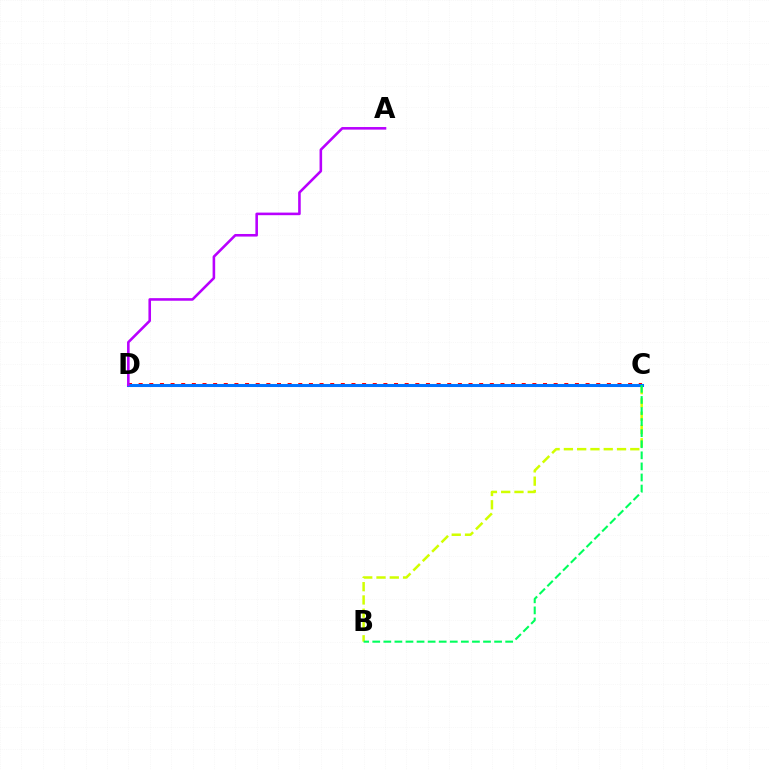{('B', 'C'): [{'color': '#d1ff00', 'line_style': 'dashed', 'thickness': 1.8}, {'color': '#00ff5c', 'line_style': 'dashed', 'thickness': 1.5}], ('C', 'D'): [{'color': '#ff0000', 'line_style': 'dotted', 'thickness': 2.89}, {'color': '#0074ff', 'line_style': 'solid', 'thickness': 2.2}], ('A', 'D'): [{'color': '#b900ff', 'line_style': 'solid', 'thickness': 1.86}]}